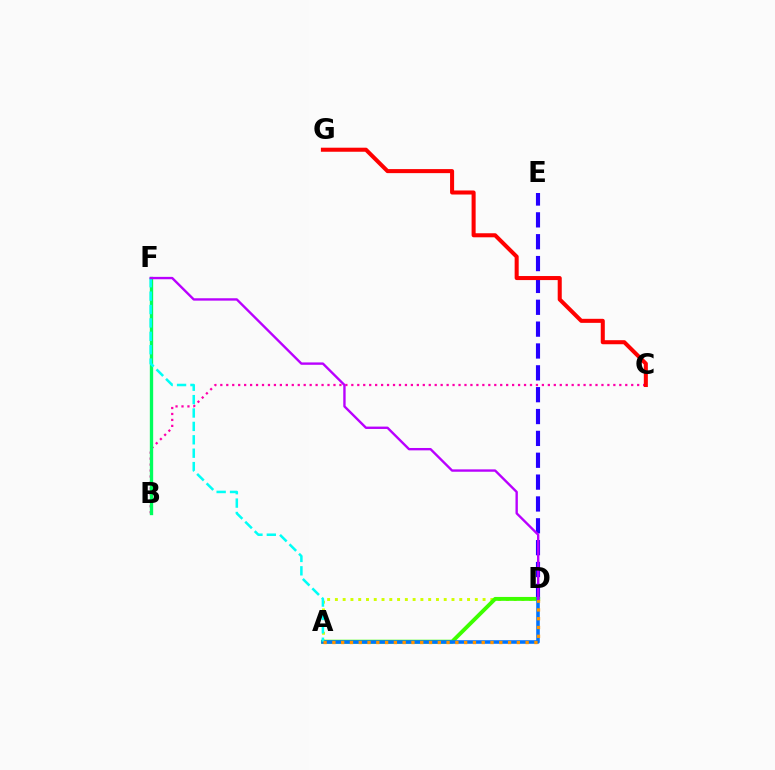{('B', 'C'): [{'color': '#ff00ac', 'line_style': 'dotted', 'thickness': 1.62}], ('B', 'F'): [{'color': '#00ff5c', 'line_style': 'solid', 'thickness': 2.39}], ('D', 'E'): [{'color': '#2500ff', 'line_style': 'dashed', 'thickness': 2.97}], ('C', 'G'): [{'color': '#ff0000', 'line_style': 'solid', 'thickness': 2.91}], ('A', 'D'): [{'color': '#d1ff00', 'line_style': 'dotted', 'thickness': 2.11}, {'color': '#3dff00', 'line_style': 'solid', 'thickness': 2.8}, {'color': '#0074ff', 'line_style': 'solid', 'thickness': 2.57}, {'color': '#ff9400', 'line_style': 'dotted', 'thickness': 2.39}], ('A', 'F'): [{'color': '#00fff6', 'line_style': 'dashed', 'thickness': 1.82}], ('D', 'F'): [{'color': '#b900ff', 'line_style': 'solid', 'thickness': 1.71}]}